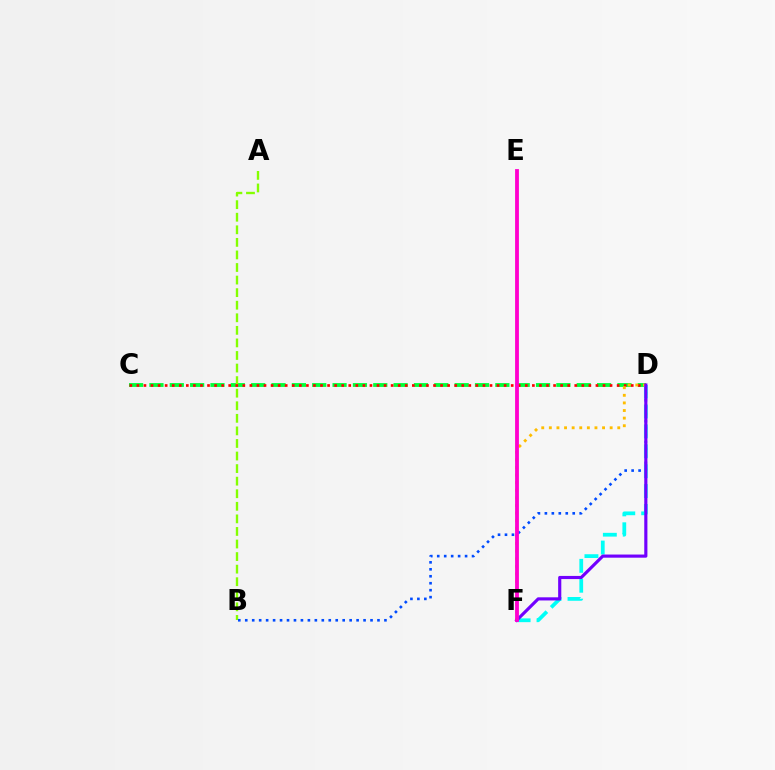{('C', 'D'): [{'color': '#00ff39', 'line_style': 'dashed', 'thickness': 2.76}, {'color': '#ff0000', 'line_style': 'dotted', 'thickness': 1.92}], ('A', 'B'): [{'color': '#84ff00', 'line_style': 'dashed', 'thickness': 1.71}], ('B', 'D'): [{'color': '#004bff', 'line_style': 'dotted', 'thickness': 1.89}], ('D', 'F'): [{'color': '#00fff6', 'line_style': 'dashed', 'thickness': 2.7}, {'color': '#ffbd00', 'line_style': 'dotted', 'thickness': 2.07}, {'color': '#7200ff', 'line_style': 'solid', 'thickness': 2.26}], ('E', 'F'): [{'color': '#ff00cf', 'line_style': 'solid', 'thickness': 2.75}]}